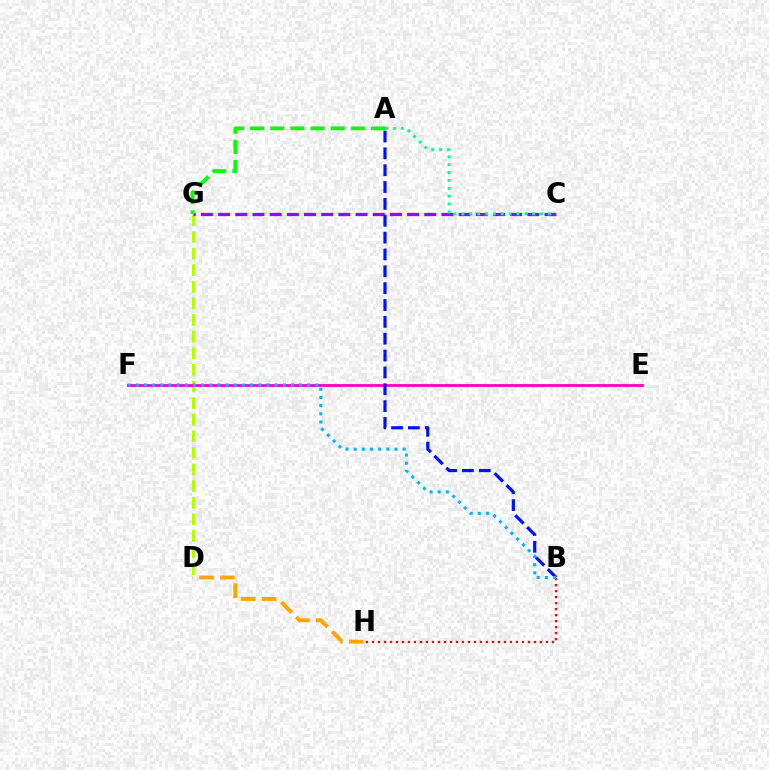{('D', 'G'): [{'color': '#b3ff00', 'line_style': 'dashed', 'thickness': 2.26}], ('C', 'G'): [{'color': '#9b00ff', 'line_style': 'dashed', 'thickness': 2.33}], ('D', 'H'): [{'color': '#ffa500', 'line_style': 'dashed', 'thickness': 2.85}], ('E', 'F'): [{'color': '#ff00bd', 'line_style': 'solid', 'thickness': 2.02}], ('A', 'C'): [{'color': '#00ff9d', 'line_style': 'dotted', 'thickness': 2.14}], ('A', 'B'): [{'color': '#0010ff', 'line_style': 'dashed', 'thickness': 2.29}], ('B', 'H'): [{'color': '#ff0000', 'line_style': 'dotted', 'thickness': 1.63}], ('A', 'G'): [{'color': '#08ff00', 'line_style': 'dashed', 'thickness': 2.74}], ('B', 'F'): [{'color': '#00b5ff', 'line_style': 'dotted', 'thickness': 2.22}]}